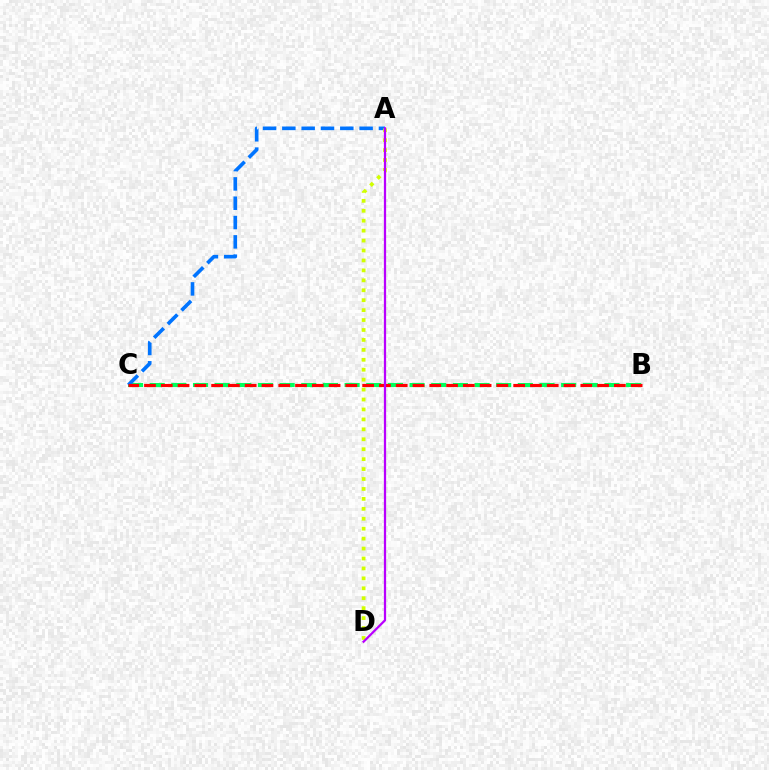{('B', 'C'): [{'color': '#00ff5c', 'line_style': 'dashed', 'thickness': 2.94}, {'color': '#ff0000', 'line_style': 'dashed', 'thickness': 2.28}], ('A', 'C'): [{'color': '#0074ff', 'line_style': 'dashed', 'thickness': 2.62}], ('A', 'D'): [{'color': '#d1ff00', 'line_style': 'dotted', 'thickness': 2.7}, {'color': '#b900ff', 'line_style': 'solid', 'thickness': 1.62}]}